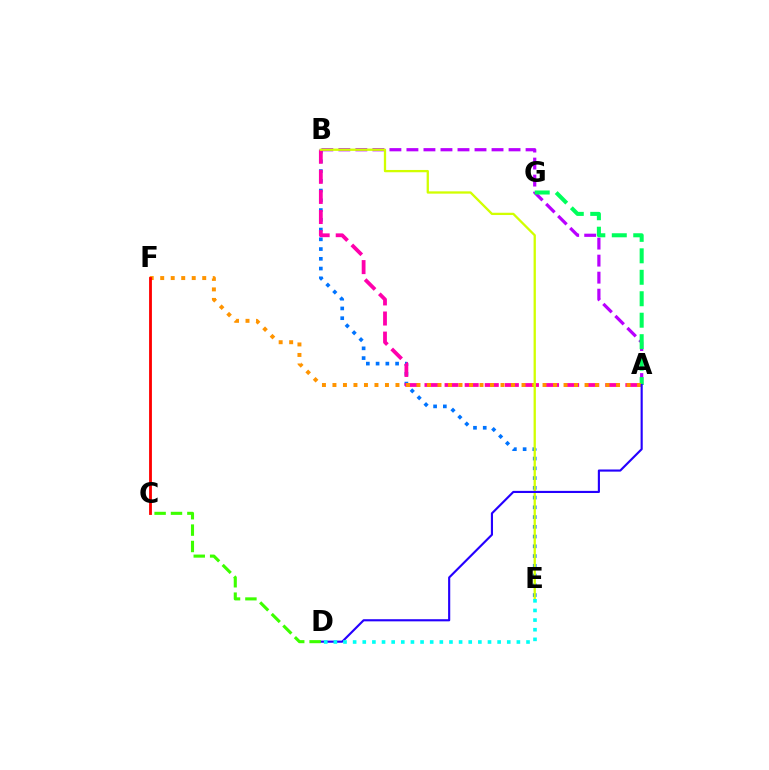{('A', 'B'): [{'color': '#b900ff', 'line_style': 'dashed', 'thickness': 2.31}, {'color': '#ff00ac', 'line_style': 'dashed', 'thickness': 2.73}], ('B', 'E'): [{'color': '#0074ff', 'line_style': 'dotted', 'thickness': 2.65}, {'color': '#d1ff00', 'line_style': 'solid', 'thickness': 1.65}], ('A', 'G'): [{'color': '#00ff5c', 'line_style': 'dashed', 'thickness': 2.92}], ('A', 'F'): [{'color': '#ff9400', 'line_style': 'dotted', 'thickness': 2.85}], ('A', 'D'): [{'color': '#2500ff', 'line_style': 'solid', 'thickness': 1.54}], ('D', 'E'): [{'color': '#00fff6', 'line_style': 'dotted', 'thickness': 2.62}], ('C', 'F'): [{'color': '#ff0000', 'line_style': 'solid', 'thickness': 2.03}], ('C', 'D'): [{'color': '#3dff00', 'line_style': 'dashed', 'thickness': 2.23}]}